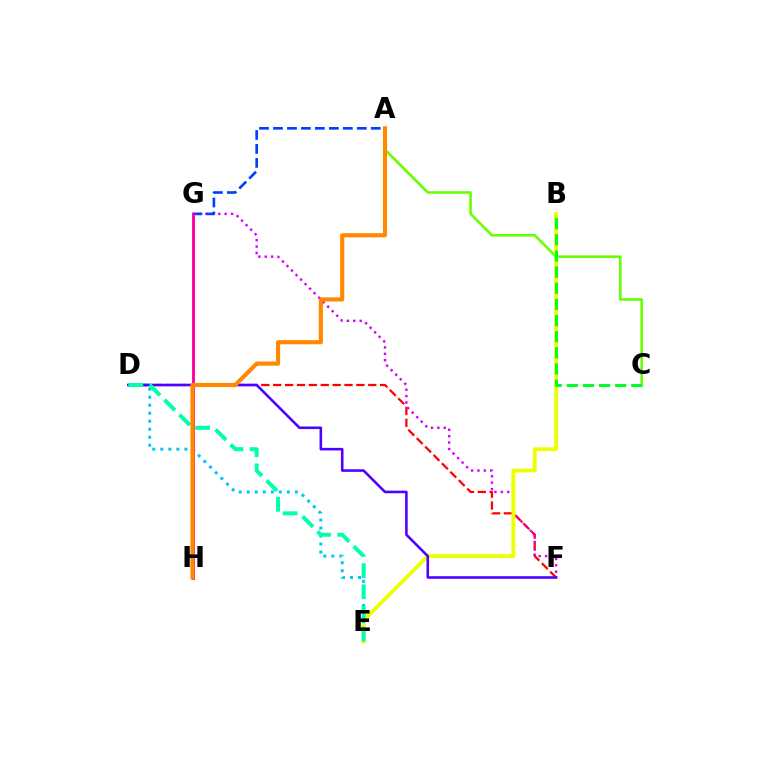{('A', 'C'): [{'color': '#66ff00', 'line_style': 'solid', 'thickness': 1.86}], ('D', 'F'): [{'color': '#ff0000', 'line_style': 'dashed', 'thickness': 1.61}, {'color': '#4f00ff', 'line_style': 'solid', 'thickness': 1.86}], ('F', 'G'): [{'color': '#d600ff', 'line_style': 'dotted', 'thickness': 1.74}], ('A', 'G'): [{'color': '#003fff', 'line_style': 'dashed', 'thickness': 1.9}], ('B', 'E'): [{'color': '#eeff00', 'line_style': 'solid', 'thickness': 2.75}], ('D', 'E'): [{'color': '#00c7ff', 'line_style': 'dotted', 'thickness': 2.18}, {'color': '#00ffaf', 'line_style': 'dashed', 'thickness': 2.87}], ('B', 'C'): [{'color': '#00ff27', 'line_style': 'dashed', 'thickness': 2.19}], ('G', 'H'): [{'color': '#ff00a0', 'line_style': 'solid', 'thickness': 2.08}], ('A', 'H'): [{'color': '#ff8800', 'line_style': 'solid', 'thickness': 2.98}]}